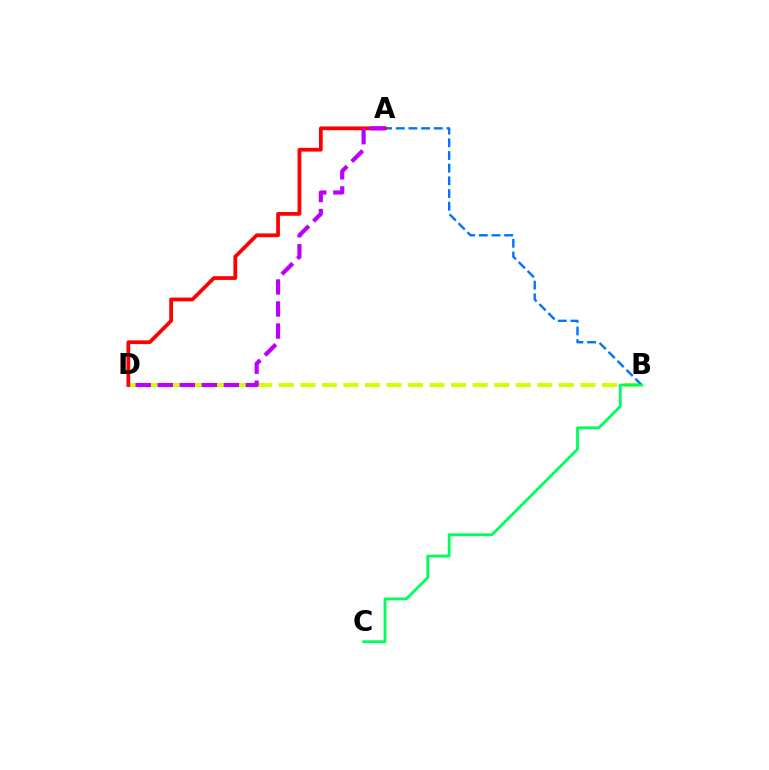{('B', 'D'): [{'color': '#d1ff00', 'line_style': 'dashed', 'thickness': 2.93}], ('A', 'B'): [{'color': '#0074ff', 'line_style': 'dashed', 'thickness': 1.72}], ('A', 'D'): [{'color': '#ff0000', 'line_style': 'solid', 'thickness': 2.7}, {'color': '#b900ff', 'line_style': 'dashed', 'thickness': 2.99}], ('B', 'C'): [{'color': '#00ff5c', 'line_style': 'solid', 'thickness': 2.04}]}